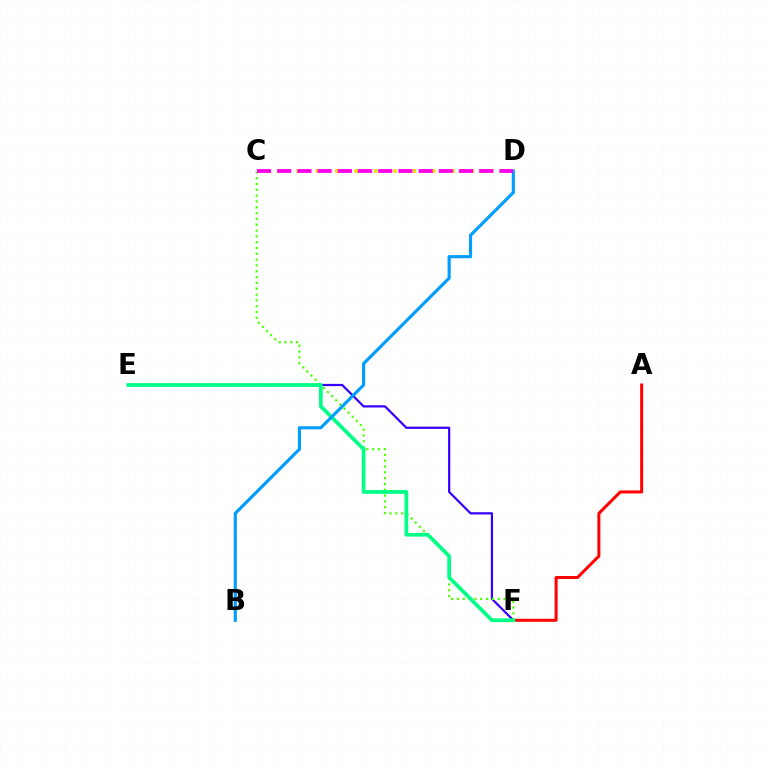{('E', 'F'): [{'color': '#3700ff', 'line_style': 'solid', 'thickness': 1.6}, {'color': '#00ff86', 'line_style': 'solid', 'thickness': 2.68}], ('C', 'D'): [{'color': '#ffd500', 'line_style': 'dotted', 'thickness': 2.63}, {'color': '#ff00ed', 'line_style': 'dashed', 'thickness': 2.74}], ('C', 'F'): [{'color': '#4fff00', 'line_style': 'dotted', 'thickness': 1.58}], ('A', 'F'): [{'color': '#ff0000', 'line_style': 'solid', 'thickness': 2.16}], ('B', 'D'): [{'color': '#009eff', 'line_style': 'solid', 'thickness': 2.27}]}